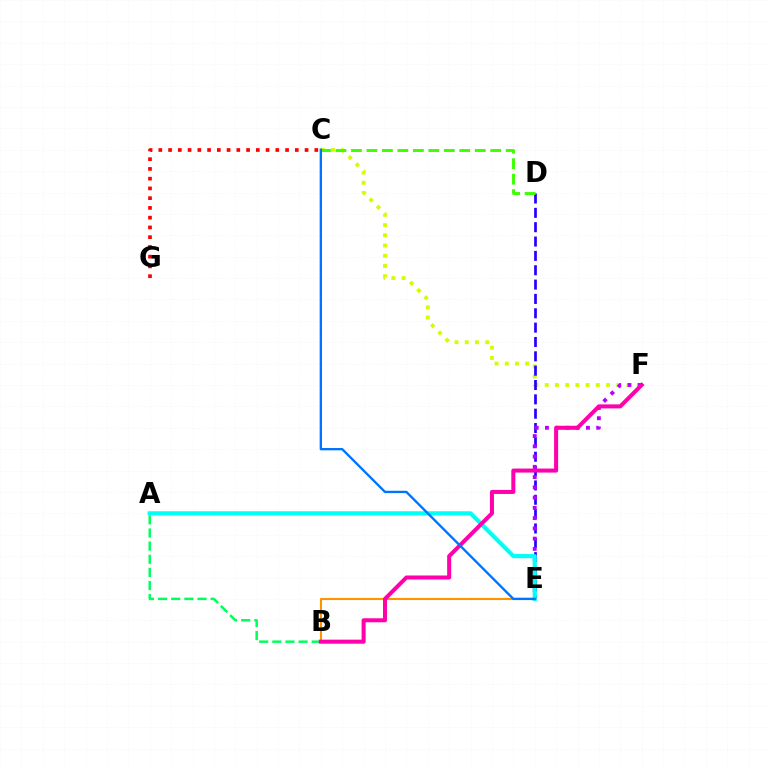{('C', 'F'): [{'color': '#d1ff00', 'line_style': 'dotted', 'thickness': 2.78}], ('C', 'G'): [{'color': '#ff0000', 'line_style': 'dotted', 'thickness': 2.65}], ('A', 'B'): [{'color': '#00ff5c', 'line_style': 'dashed', 'thickness': 1.78}], ('D', 'E'): [{'color': '#2500ff', 'line_style': 'dashed', 'thickness': 1.95}], ('E', 'F'): [{'color': '#b900ff', 'line_style': 'dotted', 'thickness': 2.79}], ('A', 'E'): [{'color': '#00fff6', 'line_style': 'solid', 'thickness': 2.99}], ('B', 'E'): [{'color': '#ff9400', 'line_style': 'solid', 'thickness': 1.51}], ('C', 'D'): [{'color': '#3dff00', 'line_style': 'dashed', 'thickness': 2.1}], ('B', 'F'): [{'color': '#ff00ac', 'line_style': 'solid', 'thickness': 2.9}], ('C', 'E'): [{'color': '#0074ff', 'line_style': 'solid', 'thickness': 1.69}]}